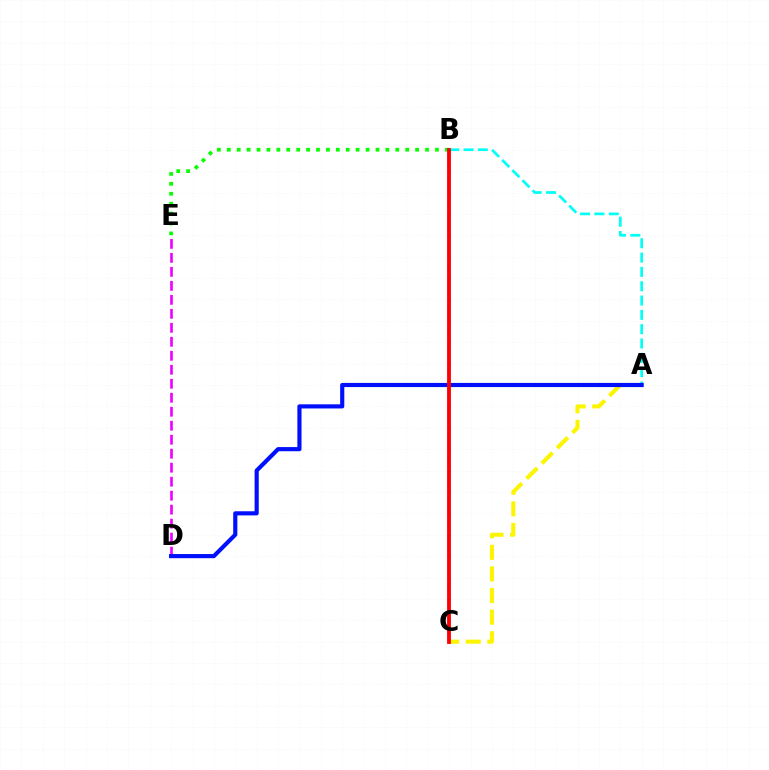{('D', 'E'): [{'color': '#ee00ff', 'line_style': 'dashed', 'thickness': 1.9}], ('B', 'E'): [{'color': '#08ff00', 'line_style': 'dotted', 'thickness': 2.69}], ('A', 'B'): [{'color': '#00fff6', 'line_style': 'dashed', 'thickness': 1.95}], ('A', 'C'): [{'color': '#fcf500', 'line_style': 'dashed', 'thickness': 2.94}], ('A', 'D'): [{'color': '#0010ff', 'line_style': 'solid', 'thickness': 2.99}], ('B', 'C'): [{'color': '#ff0000', 'line_style': 'solid', 'thickness': 2.76}]}